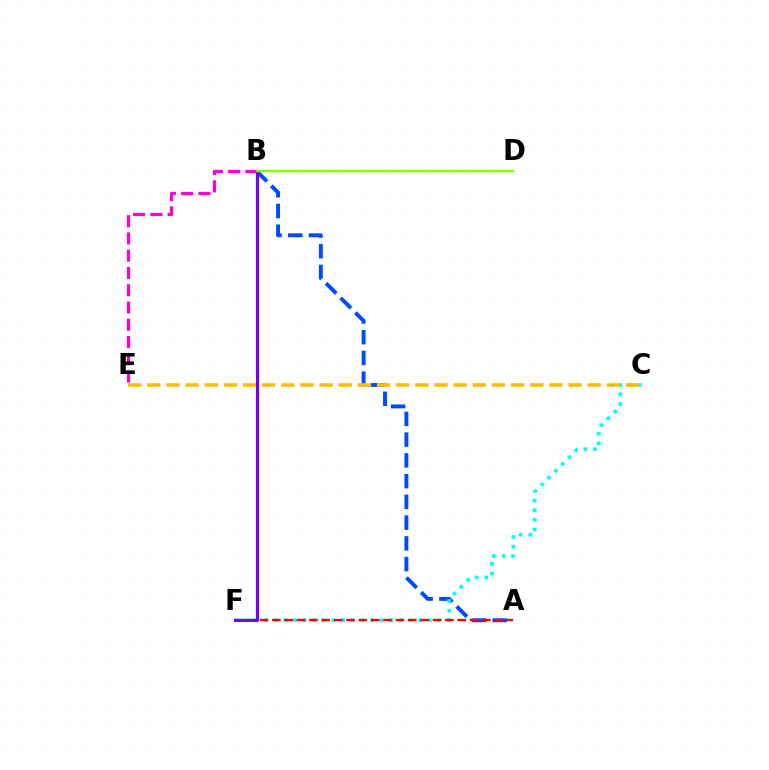{('A', 'B'): [{'color': '#004bff', 'line_style': 'dashed', 'thickness': 2.82}], ('B', 'F'): [{'color': '#00ff39', 'line_style': 'solid', 'thickness': 1.67}, {'color': '#7200ff', 'line_style': 'solid', 'thickness': 2.16}], ('B', 'E'): [{'color': '#ff00cf', 'line_style': 'dashed', 'thickness': 2.35}], ('C', 'F'): [{'color': '#00fff6', 'line_style': 'dotted', 'thickness': 2.62}], ('A', 'F'): [{'color': '#ff0000', 'line_style': 'dashed', 'thickness': 1.68}], ('C', 'E'): [{'color': '#ffbd00', 'line_style': 'dashed', 'thickness': 2.6}], ('B', 'D'): [{'color': '#84ff00', 'line_style': 'solid', 'thickness': 1.75}]}